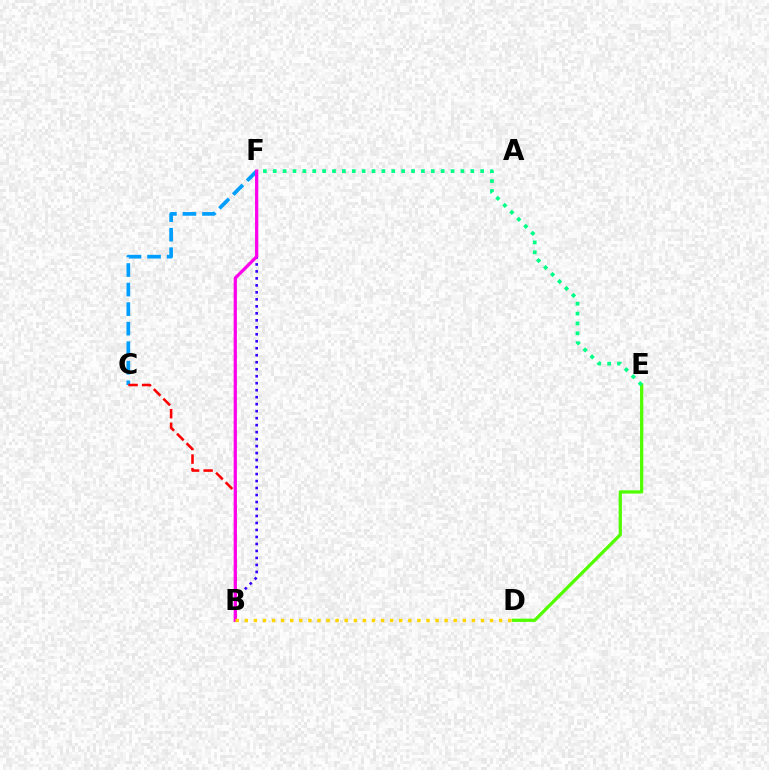{('D', 'E'): [{'color': '#4fff00', 'line_style': 'solid', 'thickness': 2.33}], ('B', 'F'): [{'color': '#3700ff', 'line_style': 'dotted', 'thickness': 1.9}, {'color': '#ff00ed', 'line_style': 'solid', 'thickness': 2.34}], ('C', 'F'): [{'color': '#009eff', 'line_style': 'dashed', 'thickness': 2.65}], ('B', 'C'): [{'color': '#ff0000', 'line_style': 'dashed', 'thickness': 1.84}], ('B', 'D'): [{'color': '#ffd500', 'line_style': 'dotted', 'thickness': 2.47}], ('E', 'F'): [{'color': '#00ff86', 'line_style': 'dotted', 'thickness': 2.68}]}